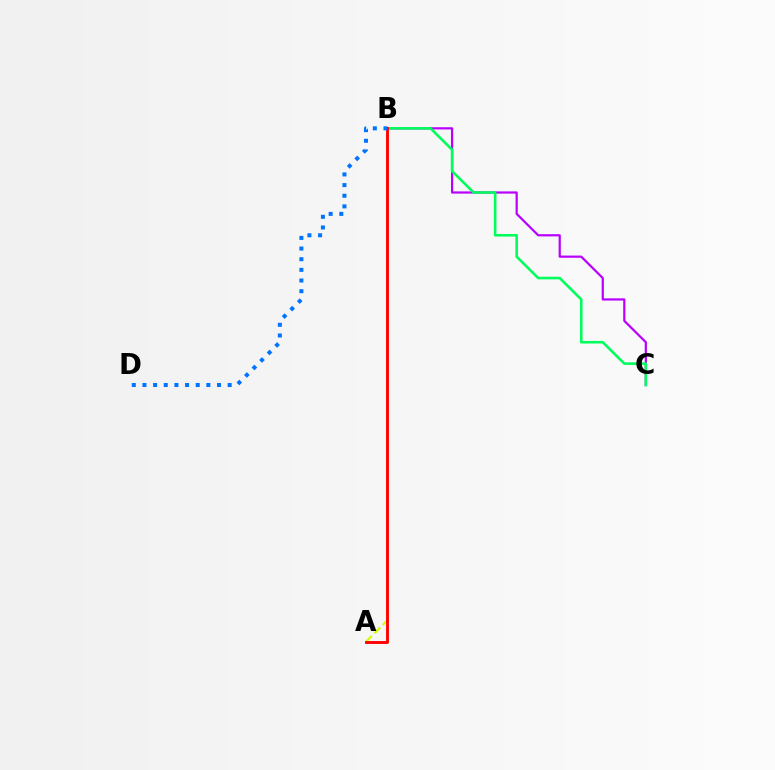{('B', 'C'): [{'color': '#b900ff', 'line_style': 'solid', 'thickness': 1.59}, {'color': '#00ff5c', 'line_style': 'solid', 'thickness': 1.86}], ('A', 'B'): [{'color': '#d1ff00', 'line_style': 'dashed', 'thickness': 1.61}, {'color': '#ff0000', 'line_style': 'solid', 'thickness': 2.08}], ('B', 'D'): [{'color': '#0074ff', 'line_style': 'dotted', 'thickness': 2.89}]}